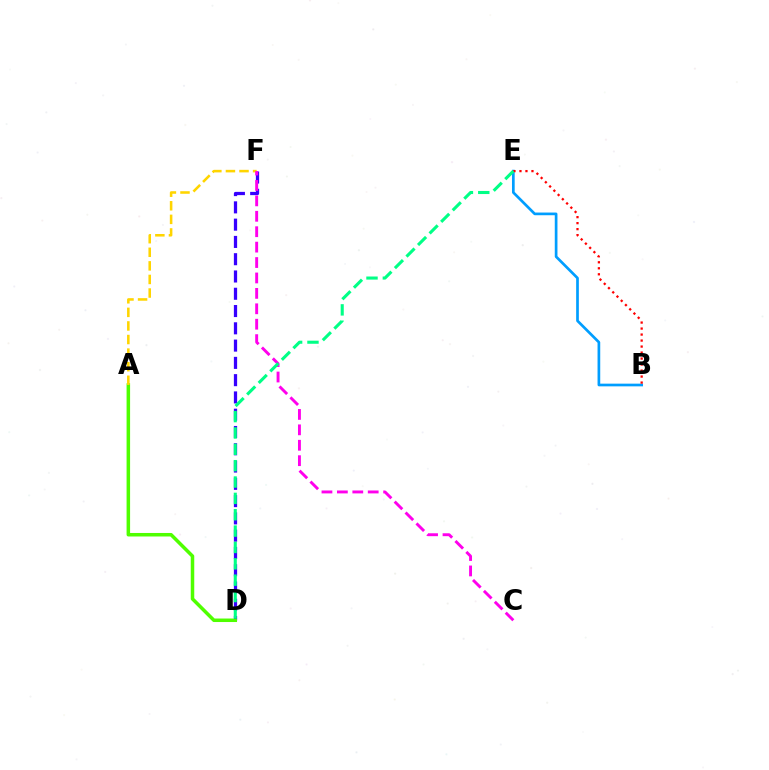{('D', 'F'): [{'color': '#3700ff', 'line_style': 'dashed', 'thickness': 2.35}], ('A', 'D'): [{'color': '#4fff00', 'line_style': 'solid', 'thickness': 2.53}], ('B', 'E'): [{'color': '#009eff', 'line_style': 'solid', 'thickness': 1.94}, {'color': '#ff0000', 'line_style': 'dotted', 'thickness': 1.63}], ('A', 'F'): [{'color': '#ffd500', 'line_style': 'dashed', 'thickness': 1.84}], ('C', 'F'): [{'color': '#ff00ed', 'line_style': 'dashed', 'thickness': 2.09}], ('D', 'E'): [{'color': '#00ff86', 'line_style': 'dashed', 'thickness': 2.22}]}